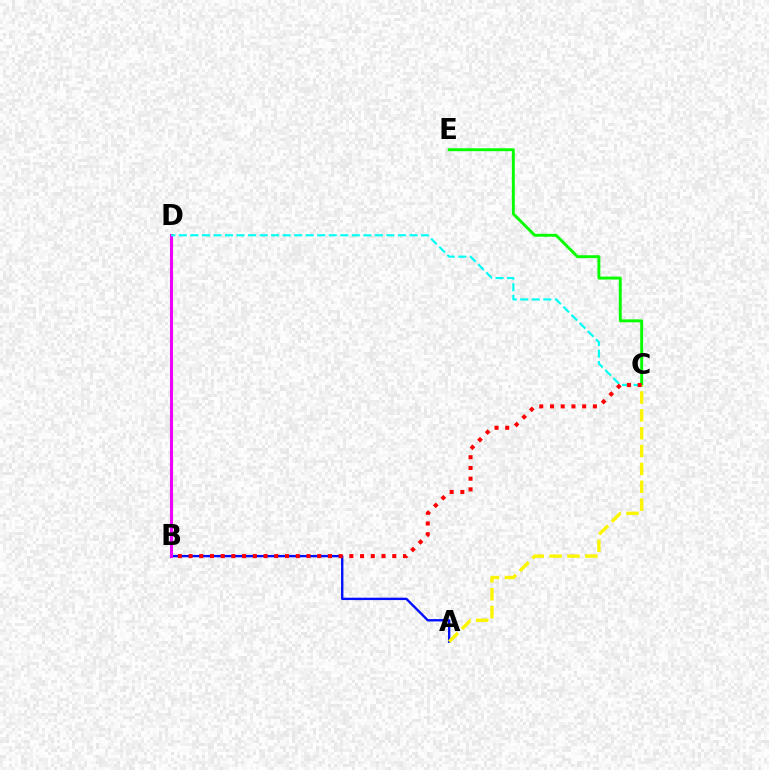{('A', 'B'): [{'color': '#0010ff', 'line_style': 'solid', 'thickness': 1.7}], ('C', 'E'): [{'color': '#08ff00', 'line_style': 'solid', 'thickness': 2.1}], ('B', 'D'): [{'color': '#ee00ff', 'line_style': 'solid', 'thickness': 2.21}], ('C', 'D'): [{'color': '#00fff6', 'line_style': 'dashed', 'thickness': 1.57}], ('A', 'C'): [{'color': '#fcf500', 'line_style': 'dashed', 'thickness': 2.43}], ('B', 'C'): [{'color': '#ff0000', 'line_style': 'dotted', 'thickness': 2.91}]}